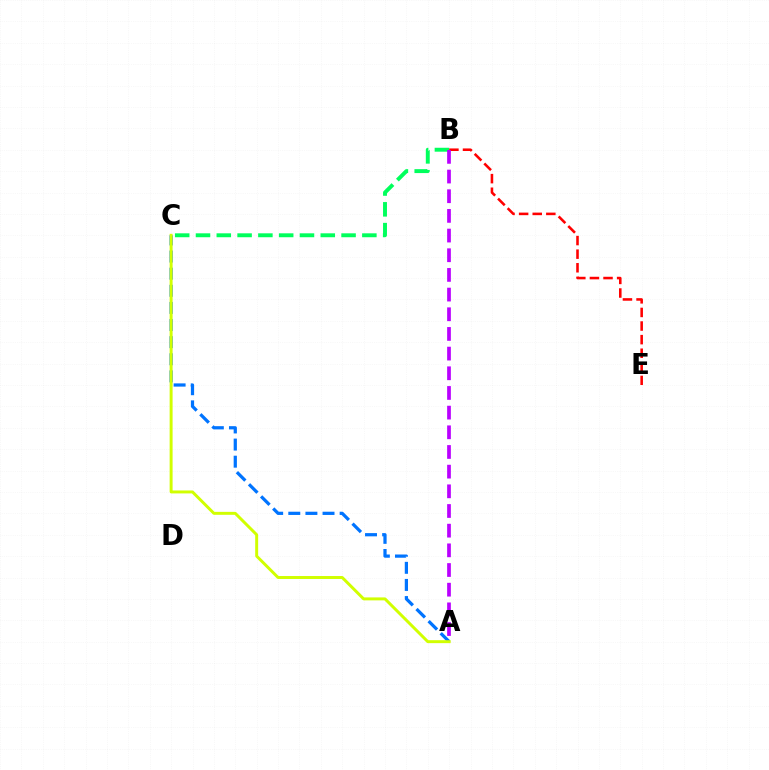{('B', 'C'): [{'color': '#00ff5c', 'line_style': 'dashed', 'thickness': 2.83}], ('A', 'C'): [{'color': '#0074ff', 'line_style': 'dashed', 'thickness': 2.33}, {'color': '#d1ff00', 'line_style': 'solid', 'thickness': 2.13}], ('B', 'E'): [{'color': '#ff0000', 'line_style': 'dashed', 'thickness': 1.85}], ('A', 'B'): [{'color': '#b900ff', 'line_style': 'dashed', 'thickness': 2.67}]}